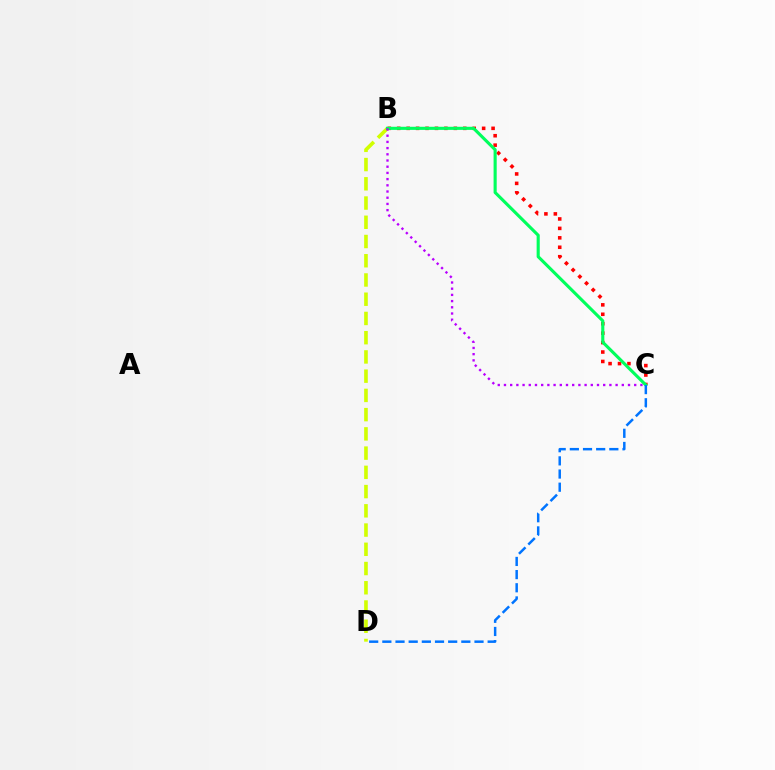{('B', 'C'): [{'color': '#ff0000', 'line_style': 'dotted', 'thickness': 2.56}, {'color': '#00ff5c', 'line_style': 'solid', 'thickness': 2.24}, {'color': '#b900ff', 'line_style': 'dotted', 'thickness': 1.69}], ('B', 'D'): [{'color': '#d1ff00', 'line_style': 'dashed', 'thickness': 2.61}], ('C', 'D'): [{'color': '#0074ff', 'line_style': 'dashed', 'thickness': 1.79}]}